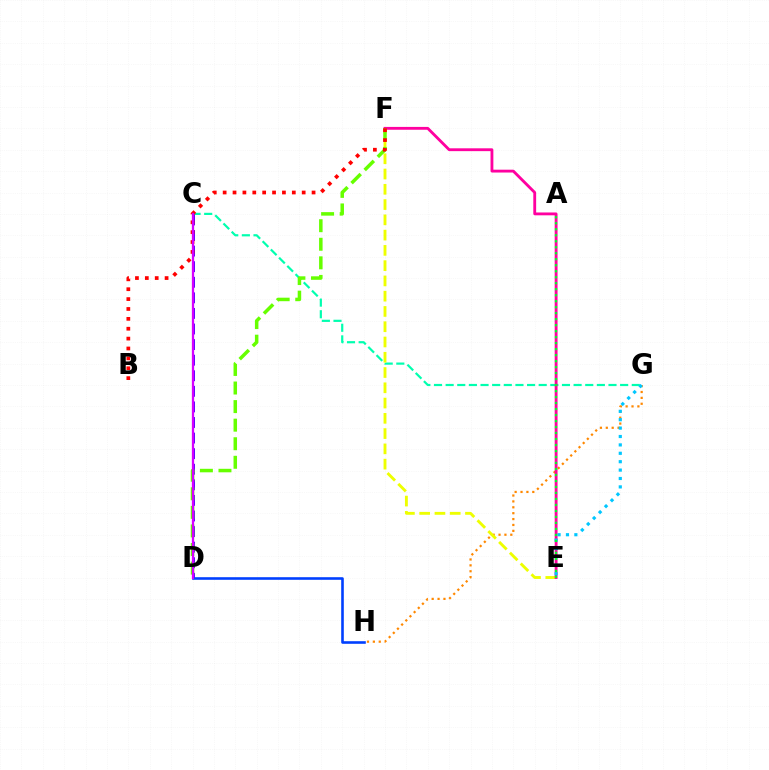{('C', 'G'): [{'color': '#00ffaf', 'line_style': 'dashed', 'thickness': 1.58}], ('G', 'H'): [{'color': '#ff8800', 'line_style': 'dotted', 'thickness': 1.6}], ('C', 'D'): [{'color': '#4f00ff', 'line_style': 'dashed', 'thickness': 2.12}, {'color': '#d600ff', 'line_style': 'solid', 'thickness': 1.64}], ('D', 'H'): [{'color': '#003fff', 'line_style': 'solid', 'thickness': 1.87}], ('E', 'F'): [{'color': '#eeff00', 'line_style': 'dashed', 'thickness': 2.07}, {'color': '#ff00a0', 'line_style': 'solid', 'thickness': 2.04}], ('D', 'F'): [{'color': '#66ff00', 'line_style': 'dashed', 'thickness': 2.52}], ('E', 'G'): [{'color': '#00c7ff', 'line_style': 'dotted', 'thickness': 2.28}], ('B', 'F'): [{'color': '#ff0000', 'line_style': 'dotted', 'thickness': 2.68}], ('A', 'E'): [{'color': '#00ff27', 'line_style': 'dotted', 'thickness': 1.63}]}